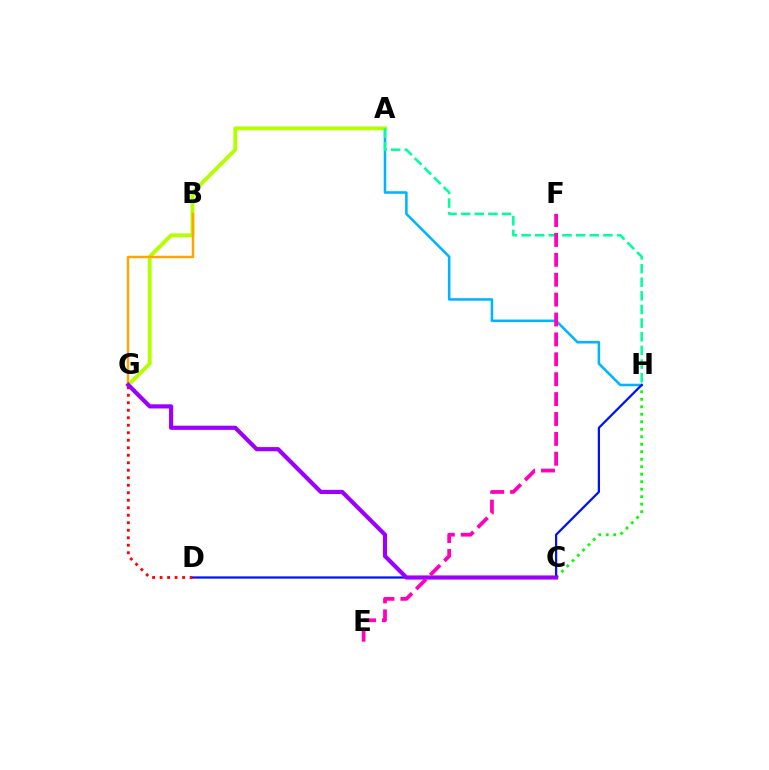{('C', 'H'): [{'color': '#08ff00', 'line_style': 'dotted', 'thickness': 2.04}], ('A', 'H'): [{'color': '#00b5ff', 'line_style': 'solid', 'thickness': 1.84}, {'color': '#00ff9d', 'line_style': 'dashed', 'thickness': 1.85}], ('A', 'G'): [{'color': '#b3ff00', 'line_style': 'solid', 'thickness': 2.78}], ('B', 'G'): [{'color': '#ffa500', 'line_style': 'solid', 'thickness': 1.77}], ('D', 'H'): [{'color': '#0010ff', 'line_style': 'solid', 'thickness': 1.6}], ('D', 'G'): [{'color': '#ff0000', 'line_style': 'dotted', 'thickness': 2.04}], ('C', 'G'): [{'color': '#9b00ff', 'line_style': 'solid', 'thickness': 2.99}], ('E', 'F'): [{'color': '#ff00bd', 'line_style': 'dashed', 'thickness': 2.7}]}